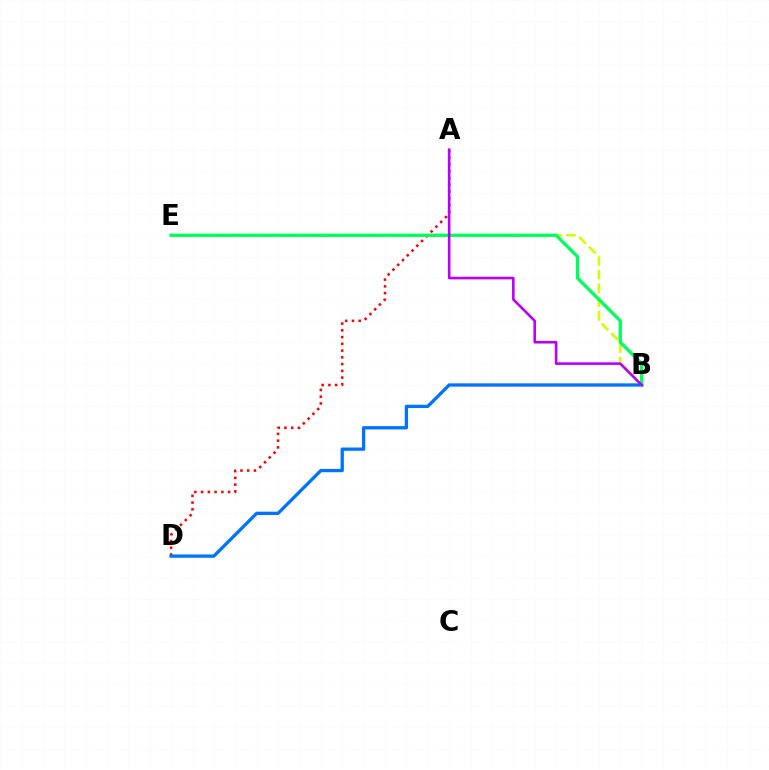{('A', 'D'): [{'color': '#ff0000', 'line_style': 'dotted', 'thickness': 1.83}], ('B', 'E'): [{'color': '#d1ff00', 'line_style': 'dashed', 'thickness': 1.86}, {'color': '#00ff5c', 'line_style': 'solid', 'thickness': 2.37}], ('B', 'D'): [{'color': '#0074ff', 'line_style': 'solid', 'thickness': 2.38}], ('A', 'B'): [{'color': '#b900ff', 'line_style': 'solid', 'thickness': 1.88}]}